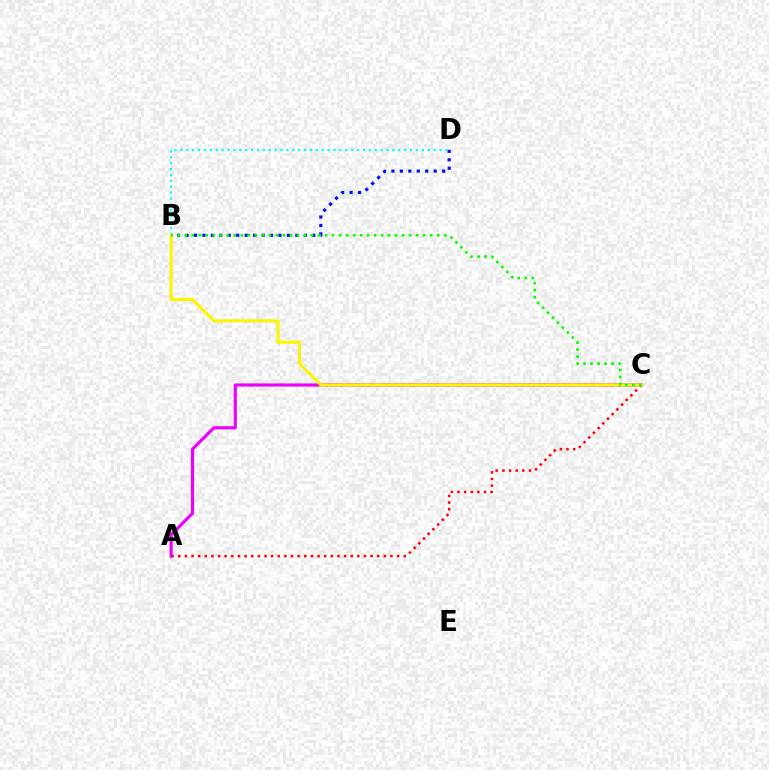{('B', 'D'): [{'color': '#0010ff', 'line_style': 'dotted', 'thickness': 2.3}, {'color': '#00fff6', 'line_style': 'dotted', 'thickness': 1.6}], ('A', 'C'): [{'color': '#ff0000', 'line_style': 'dotted', 'thickness': 1.8}, {'color': '#ee00ff', 'line_style': 'solid', 'thickness': 2.28}], ('B', 'C'): [{'color': '#fcf500', 'line_style': 'solid', 'thickness': 2.22}, {'color': '#08ff00', 'line_style': 'dotted', 'thickness': 1.91}]}